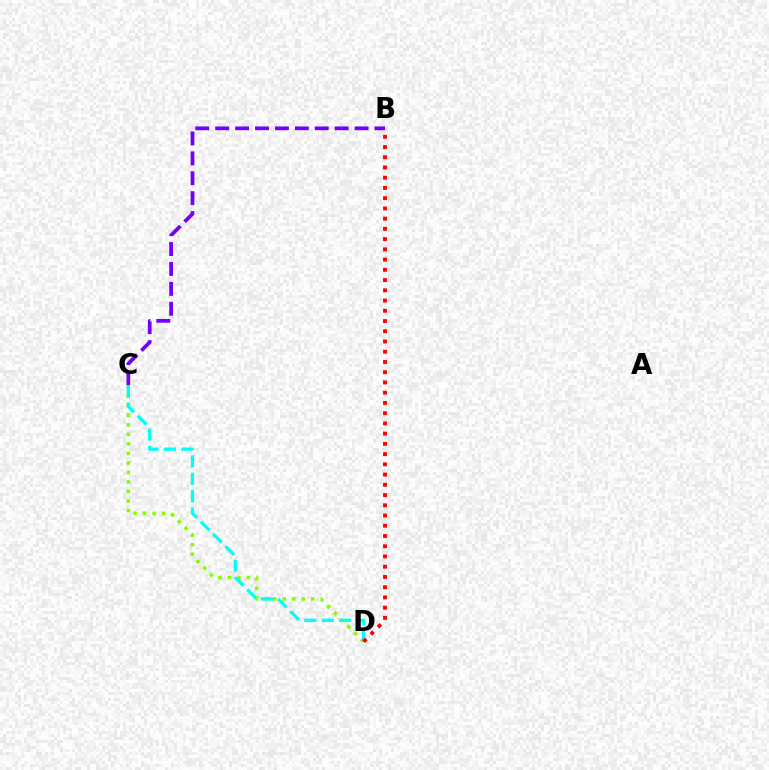{('B', 'C'): [{'color': '#7200ff', 'line_style': 'dashed', 'thickness': 2.7}], ('C', 'D'): [{'color': '#84ff00', 'line_style': 'dotted', 'thickness': 2.59}, {'color': '#00fff6', 'line_style': 'dashed', 'thickness': 2.37}], ('B', 'D'): [{'color': '#ff0000', 'line_style': 'dotted', 'thickness': 2.78}]}